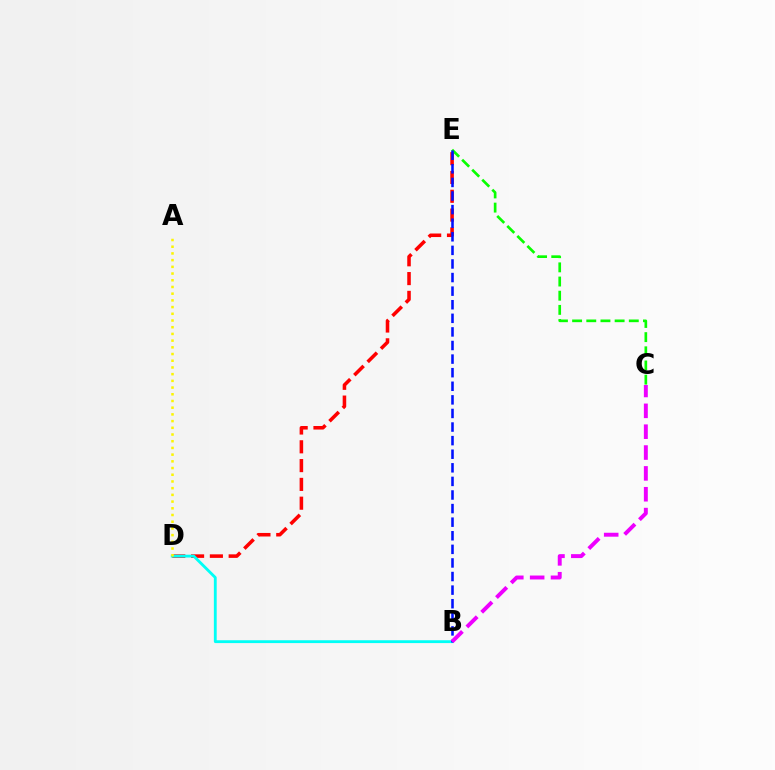{('D', 'E'): [{'color': '#ff0000', 'line_style': 'dashed', 'thickness': 2.55}], ('C', 'E'): [{'color': '#08ff00', 'line_style': 'dashed', 'thickness': 1.93}], ('B', 'D'): [{'color': '#00fff6', 'line_style': 'solid', 'thickness': 2.04}], ('A', 'D'): [{'color': '#fcf500', 'line_style': 'dotted', 'thickness': 1.82}], ('B', 'E'): [{'color': '#0010ff', 'line_style': 'dashed', 'thickness': 1.85}], ('B', 'C'): [{'color': '#ee00ff', 'line_style': 'dashed', 'thickness': 2.83}]}